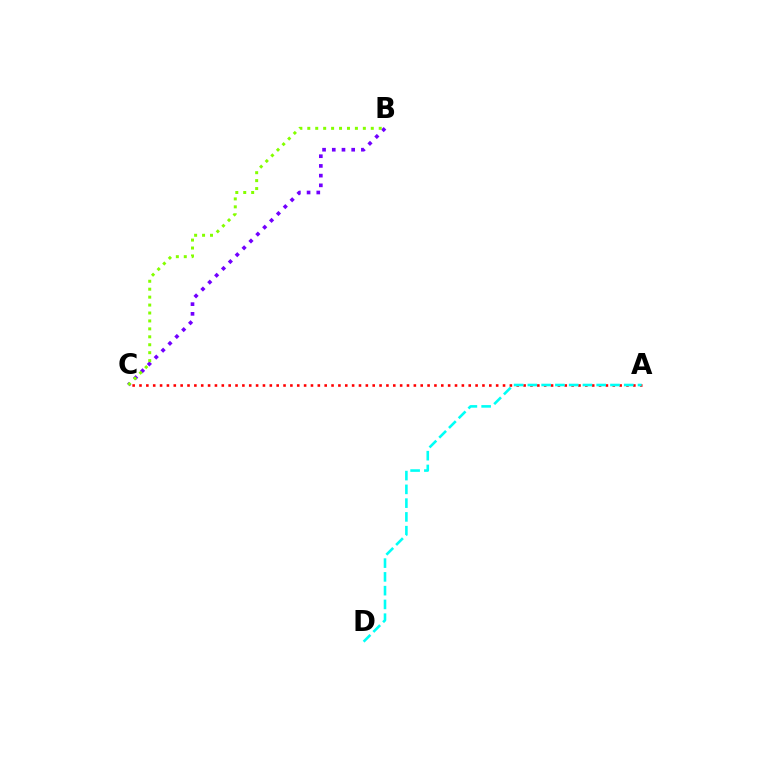{('B', 'C'): [{'color': '#7200ff', 'line_style': 'dotted', 'thickness': 2.64}, {'color': '#84ff00', 'line_style': 'dotted', 'thickness': 2.16}], ('A', 'C'): [{'color': '#ff0000', 'line_style': 'dotted', 'thickness': 1.86}], ('A', 'D'): [{'color': '#00fff6', 'line_style': 'dashed', 'thickness': 1.87}]}